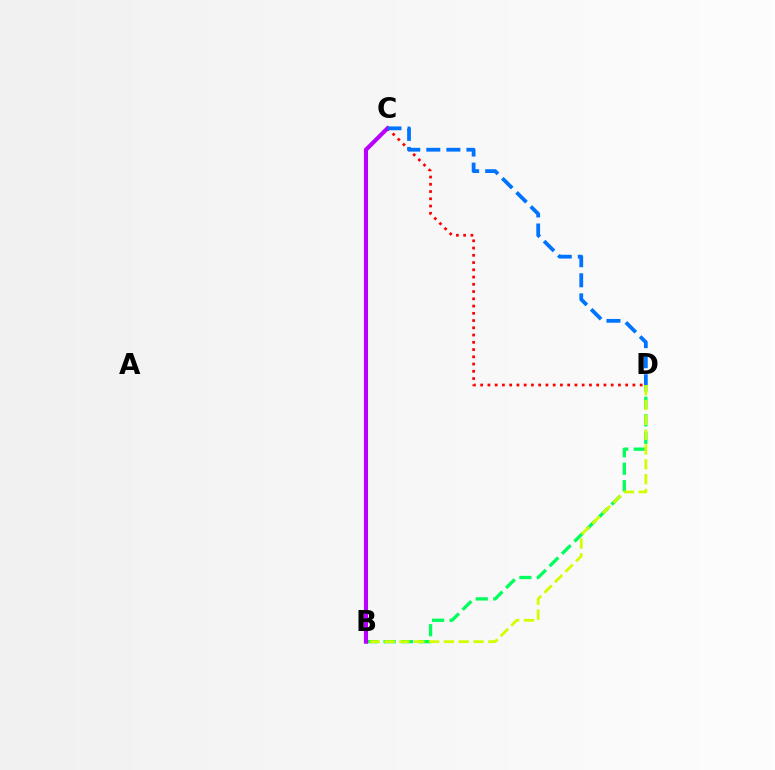{('B', 'D'): [{'color': '#00ff5c', 'line_style': 'dashed', 'thickness': 2.38}, {'color': '#d1ff00', 'line_style': 'dashed', 'thickness': 2.01}], ('C', 'D'): [{'color': '#ff0000', 'line_style': 'dotted', 'thickness': 1.97}, {'color': '#0074ff', 'line_style': 'dashed', 'thickness': 2.73}], ('B', 'C'): [{'color': '#b900ff', 'line_style': 'solid', 'thickness': 2.97}]}